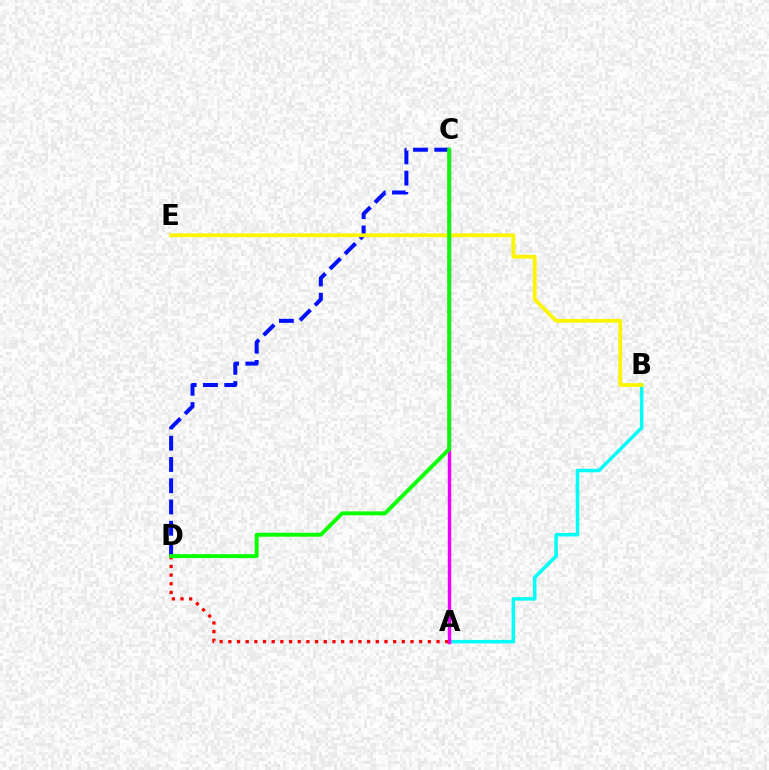{('A', 'B'): [{'color': '#00fff6', 'line_style': 'solid', 'thickness': 2.51}], ('A', 'C'): [{'color': '#ee00ff', 'line_style': 'solid', 'thickness': 2.44}], ('C', 'D'): [{'color': '#0010ff', 'line_style': 'dashed', 'thickness': 2.89}, {'color': '#08ff00', 'line_style': 'solid', 'thickness': 2.81}], ('A', 'D'): [{'color': '#ff0000', 'line_style': 'dotted', 'thickness': 2.36}], ('B', 'E'): [{'color': '#fcf500', 'line_style': 'solid', 'thickness': 2.73}]}